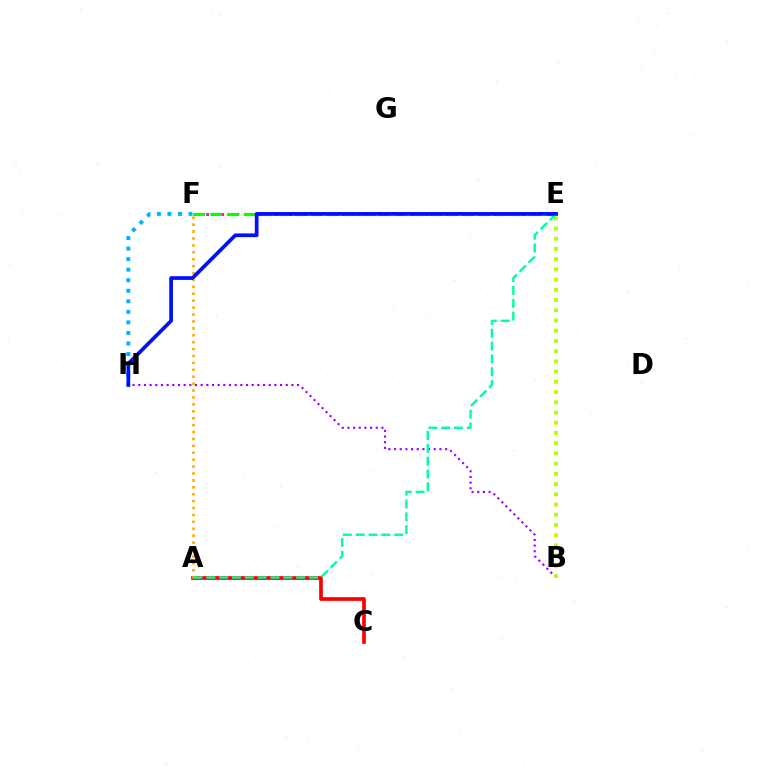{('E', 'F'): [{'color': '#ff00bd', 'line_style': 'dotted', 'thickness': 2.05}, {'color': '#08ff00', 'line_style': 'dashed', 'thickness': 2.28}], ('A', 'C'): [{'color': '#ff0000', 'line_style': 'solid', 'thickness': 2.66}], ('B', 'H'): [{'color': '#9b00ff', 'line_style': 'dotted', 'thickness': 1.54}], ('A', 'F'): [{'color': '#ffa500', 'line_style': 'dotted', 'thickness': 1.88}], ('F', 'H'): [{'color': '#00b5ff', 'line_style': 'dotted', 'thickness': 2.86}], ('B', 'E'): [{'color': '#b3ff00', 'line_style': 'dotted', 'thickness': 2.78}], ('A', 'E'): [{'color': '#00ff9d', 'line_style': 'dashed', 'thickness': 1.74}], ('E', 'H'): [{'color': '#0010ff', 'line_style': 'solid', 'thickness': 2.67}]}